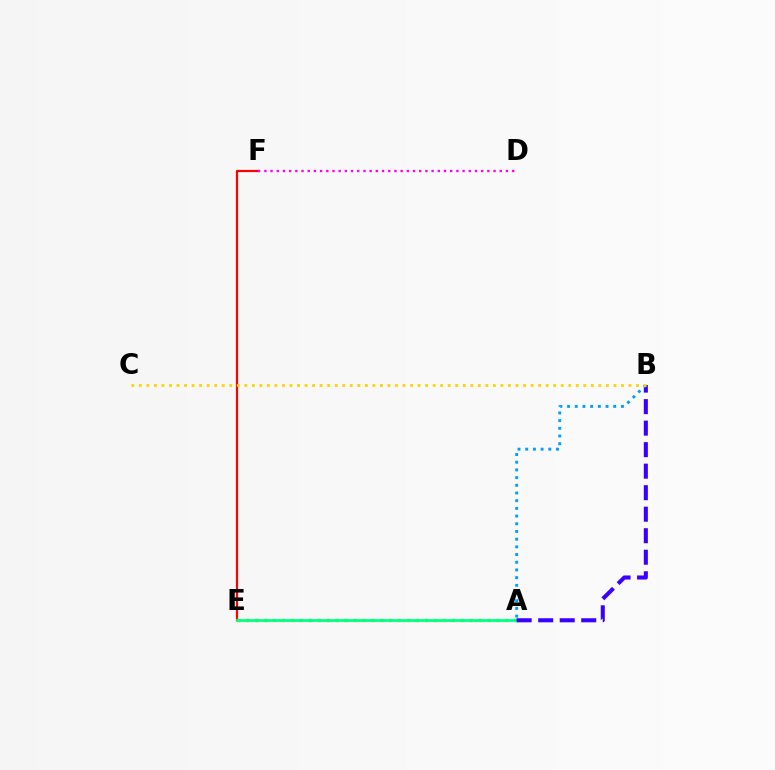{('E', 'F'): [{'color': '#ff0000', 'line_style': 'solid', 'thickness': 1.58}], ('A', 'E'): [{'color': '#4fff00', 'line_style': 'dotted', 'thickness': 2.43}, {'color': '#00ff86', 'line_style': 'solid', 'thickness': 1.98}], ('D', 'F'): [{'color': '#ff00ed', 'line_style': 'dotted', 'thickness': 1.68}], ('A', 'B'): [{'color': '#3700ff', 'line_style': 'dashed', 'thickness': 2.92}, {'color': '#009eff', 'line_style': 'dotted', 'thickness': 2.09}], ('B', 'C'): [{'color': '#ffd500', 'line_style': 'dotted', 'thickness': 2.05}]}